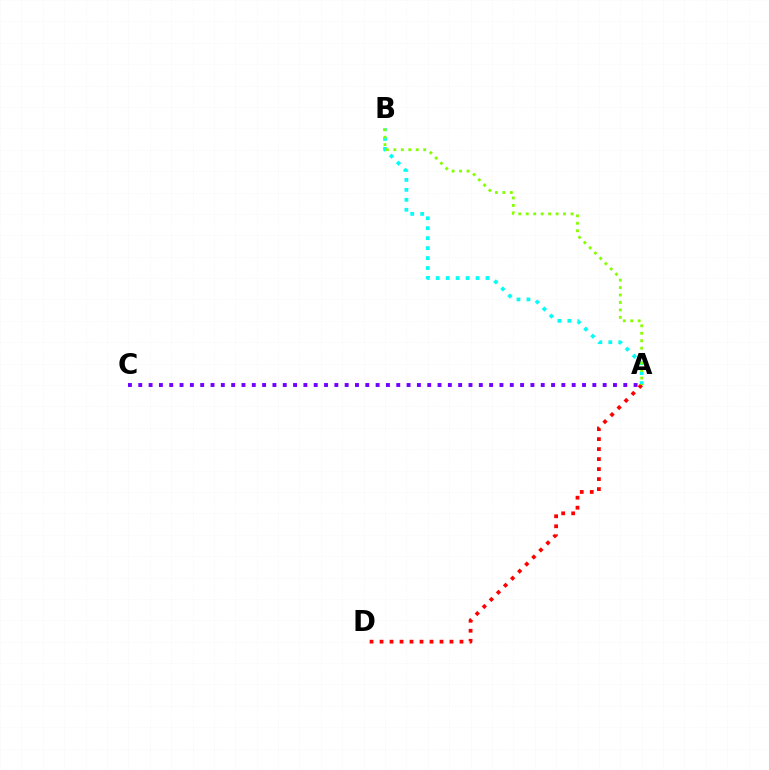{('A', 'B'): [{'color': '#00fff6', 'line_style': 'dotted', 'thickness': 2.71}, {'color': '#84ff00', 'line_style': 'dotted', 'thickness': 2.03}], ('A', 'D'): [{'color': '#ff0000', 'line_style': 'dotted', 'thickness': 2.72}], ('A', 'C'): [{'color': '#7200ff', 'line_style': 'dotted', 'thickness': 2.8}]}